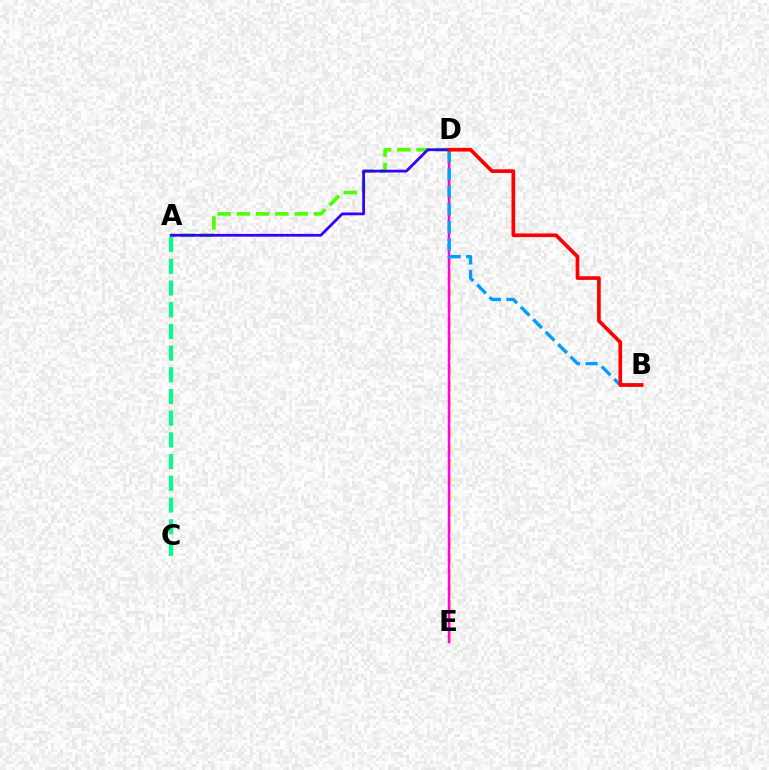{('D', 'E'): [{'color': '#ffd500', 'line_style': 'dashed', 'thickness': 2.13}, {'color': '#ff00ed', 'line_style': 'solid', 'thickness': 1.76}], ('A', 'C'): [{'color': '#00ff86', 'line_style': 'dashed', 'thickness': 2.95}], ('B', 'D'): [{'color': '#009eff', 'line_style': 'dashed', 'thickness': 2.39}, {'color': '#ff0000', 'line_style': 'solid', 'thickness': 2.64}], ('A', 'D'): [{'color': '#4fff00', 'line_style': 'dashed', 'thickness': 2.62}, {'color': '#3700ff', 'line_style': 'solid', 'thickness': 2.0}]}